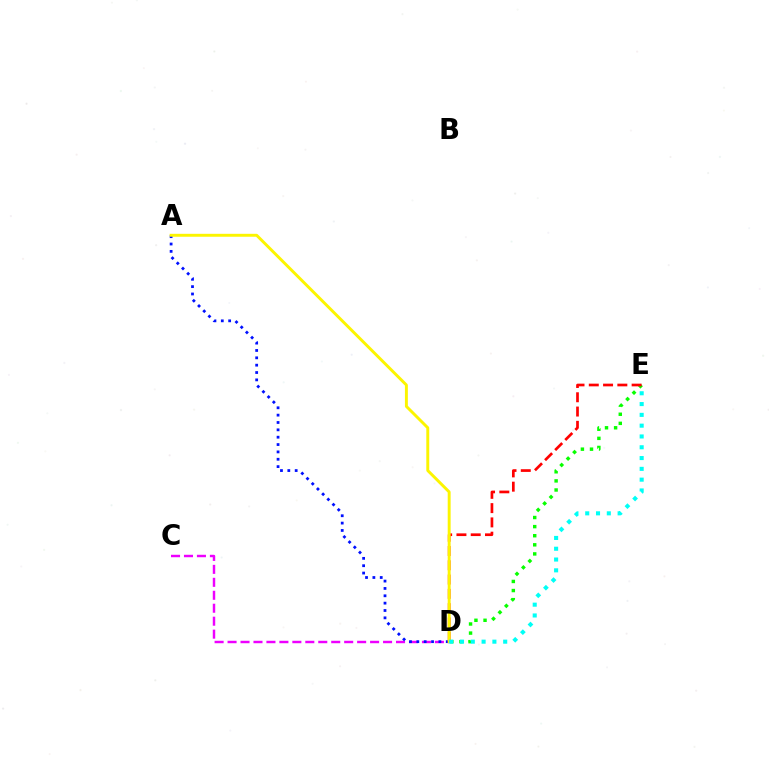{('C', 'D'): [{'color': '#ee00ff', 'line_style': 'dashed', 'thickness': 1.76}], ('D', 'E'): [{'color': '#08ff00', 'line_style': 'dotted', 'thickness': 2.47}, {'color': '#ff0000', 'line_style': 'dashed', 'thickness': 1.94}, {'color': '#00fff6', 'line_style': 'dotted', 'thickness': 2.93}], ('A', 'D'): [{'color': '#0010ff', 'line_style': 'dotted', 'thickness': 2.0}, {'color': '#fcf500', 'line_style': 'solid', 'thickness': 2.11}]}